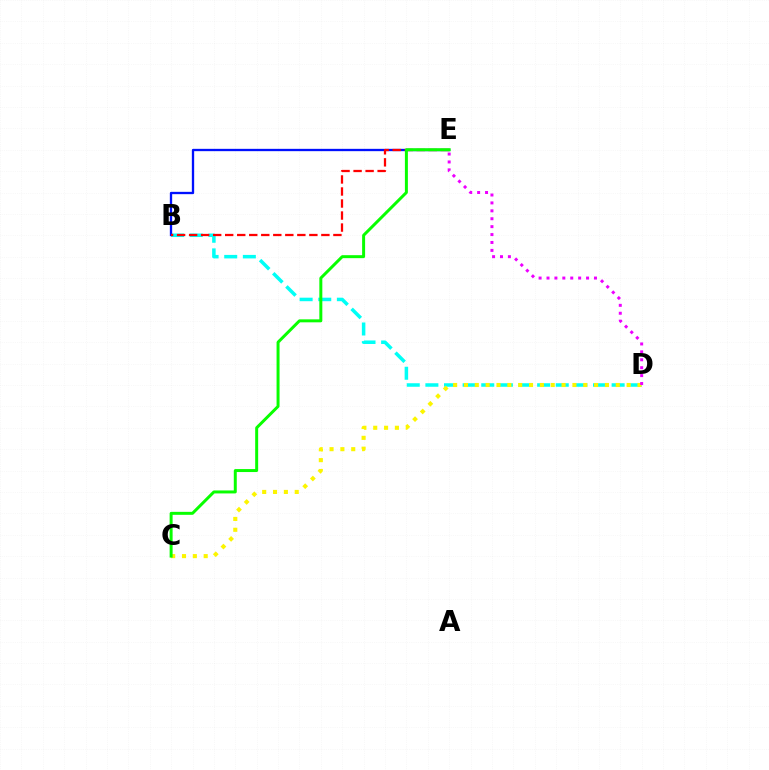{('B', 'D'): [{'color': '#00fff6', 'line_style': 'dashed', 'thickness': 2.53}], ('B', 'E'): [{'color': '#0010ff', 'line_style': 'solid', 'thickness': 1.67}, {'color': '#ff0000', 'line_style': 'dashed', 'thickness': 1.63}], ('C', 'D'): [{'color': '#fcf500', 'line_style': 'dotted', 'thickness': 2.95}], ('C', 'E'): [{'color': '#08ff00', 'line_style': 'solid', 'thickness': 2.14}], ('D', 'E'): [{'color': '#ee00ff', 'line_style': 'dotted', 'thickness': 2.15}]}